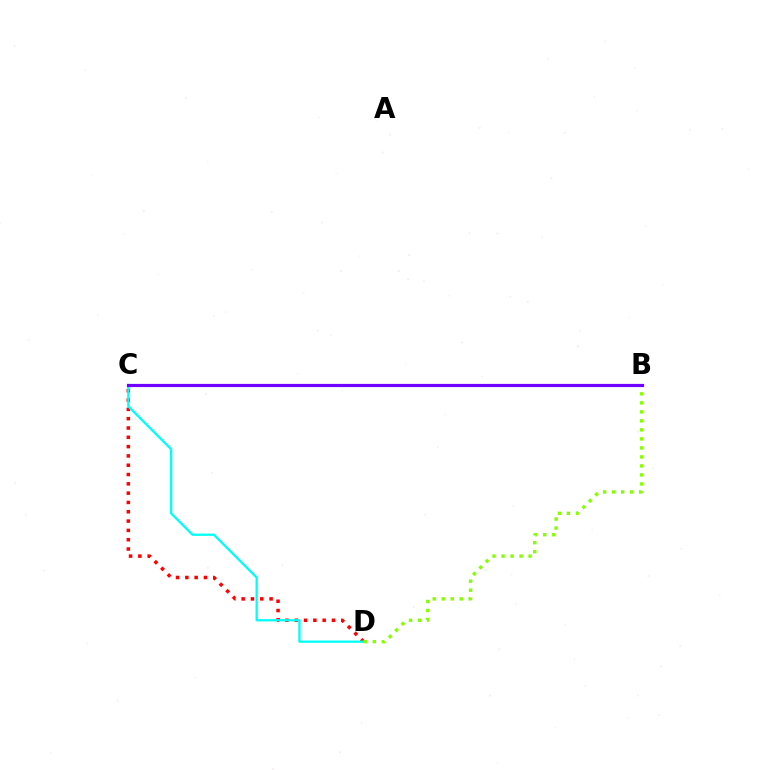{('C', 'D'): [{'color': '#ff0000', 'line_style': 'dotted', 'thickness': 2.53}, {'color': '#00fff6', 'line_style': 'solid', 'thickness': 1.65}], ('B', 'D'): [{'color': '#84ff00', 'line_style': 'dotted', 'thickness': 2.45}], ('B', 'C'): [{'color': '#7200ff', 'line_style': 'solid', 'thickness': 2.3}]}